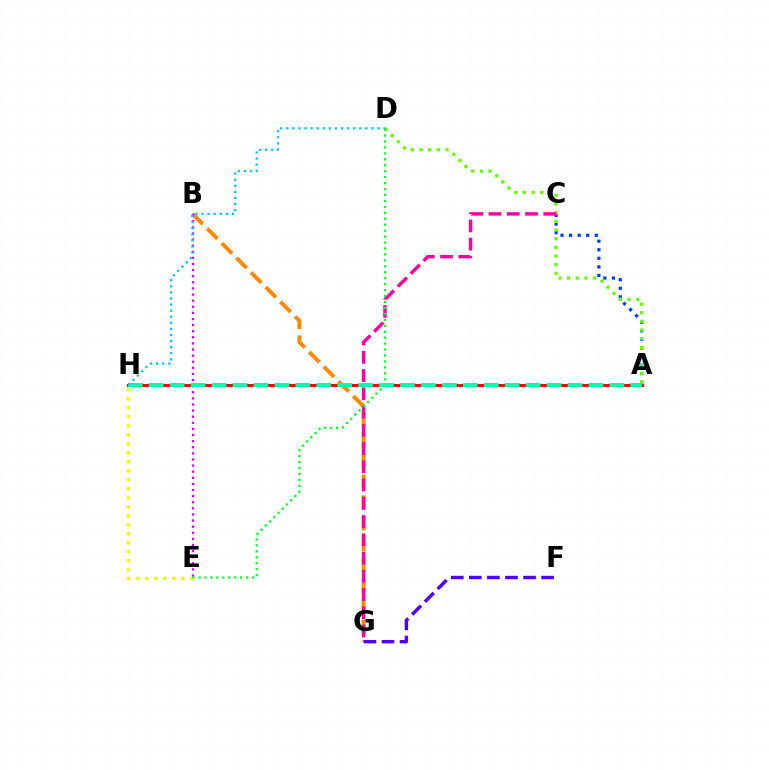{('A', 'H'): [{'color': '#ff0000', 'line_style': 'solid', 'thickness': 2.21}, {'color': '#00ffaf', 'line_style': 'dashed', 'thickness': 2.84}], ('E', 'H'): [{'color': '#eeff00', 'line_style': 'dotted', 'thickness': 2.45}], ('A', 'C'): [{'color': '#003fff', 'line_style': 'dotted', 'thickness': 2.33}], ('A', 'D'): [{'color': '#66ff00', 'line_style': 'dotted', 'thickness': 2.35}], ('B', 'G'): [{'color': '#ff8800', 'line_style': 'dashed', 'thickness': 2.82}], ('C', 'G'): [{'color': '#ff00a0', 'line_style': 'dashed', 'thickness': 2.48}], ('B', 'E'): [{'color': '#d600ff', 'line_style': 'dotted', 'thickness': 1.66}], ('F', 'G'): [{'color': '#4f00ff', 'line_style': 'dashed', 'thickness': 2.45}], ('D', 'E'): [{'color': '#00ff27', 'line_style': 'dotted', 'thickness': 1.62}], ('D', 'H'): [{'color': '#00c7ff', 'line_style': 'dotted', 'thickness': 1.65}]}